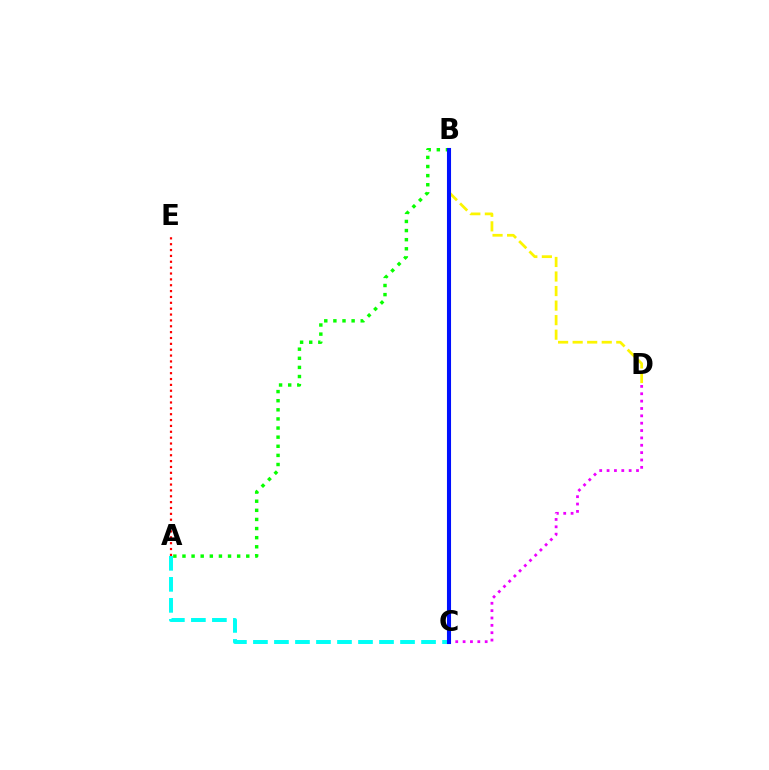{('A', 'C'): [{'color': '#00fff6', 'line_style': 'dashed', 'thickness': 2.85}], ('A', 'B'): [{'color': '#08ff00', 'line_style': 'dotted', 'thickness': 2.48}], ('C', 'D'): [{'color': '#ee00ff', 'line_style': 'dotted', 'thickness': 2.0}], ('B', 'D'): [{'color': '#fcf500', 'line_style': 'dashed', 'thickness': 1.98}], ('A', 'E'): [{'color': '#ff0000', 'line_style': 'dotted', 'thickness': 1.59}], ('B', 'C'): [{'color': '#0010ff', 'line_style': 'solid', 'thickness': 2.93}]}